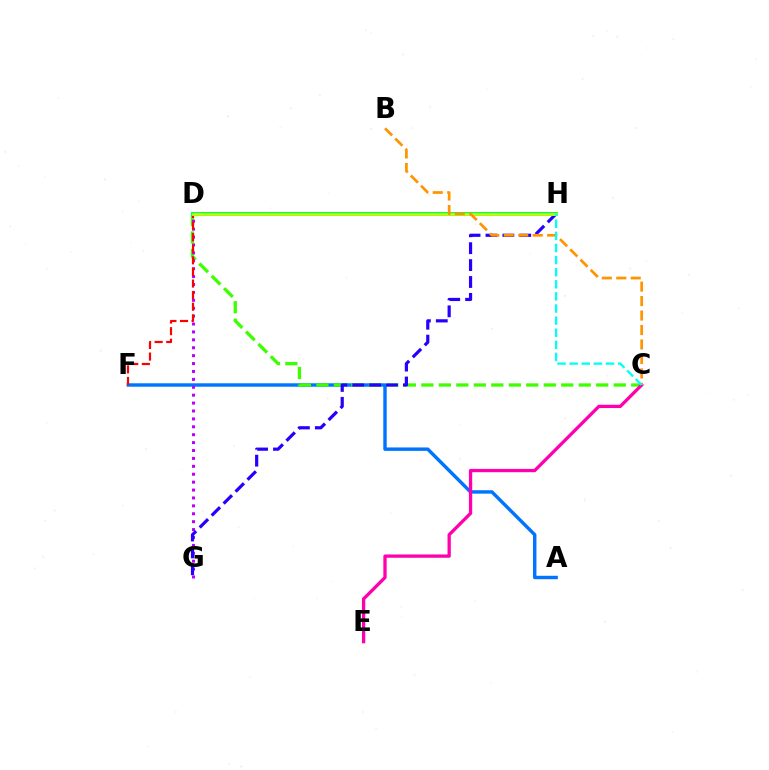{('A', 'F'): [{'color': '#0074ff', 'line_style': 'solid', 'thickness': 2.47}], ('C', 'D'): [{'color': '#3dff00', 'line_style': 'dashed', 'thickness': 2.38}], ('D', 'G'): [{'color': '#b900ff', 'line_style': 'dotted', 'thickness': 2.15}], ('D', 'F'): [{'color': '#ff0000', 'line_style': 'dashed', 'thickness': 1.58}], ('C', 'E'): [{'color': '#ff00ac', 'line_style': 'solid', 'thickness': 2.37}], ('G', 'H'): [{'color': '#2500ff', 'line_style': 'dashed', 'thickness': 2.3}], ('D', 'H'): [{'color': '#00ff5c', 'line_style': 'solid', 'thickness': 2.89}, {'color': '#d1ff00', 'line_style': 'solid', 'thickness': 1.81}], ('B', 'C'): [{'color': '#ff9400', 'line_style': 'dashed', 'thickness': 1.97}], ('C', 'H'): [{'color': '#00fff6', 'line_style': 'dashed', 'thickness': 1.64}]}